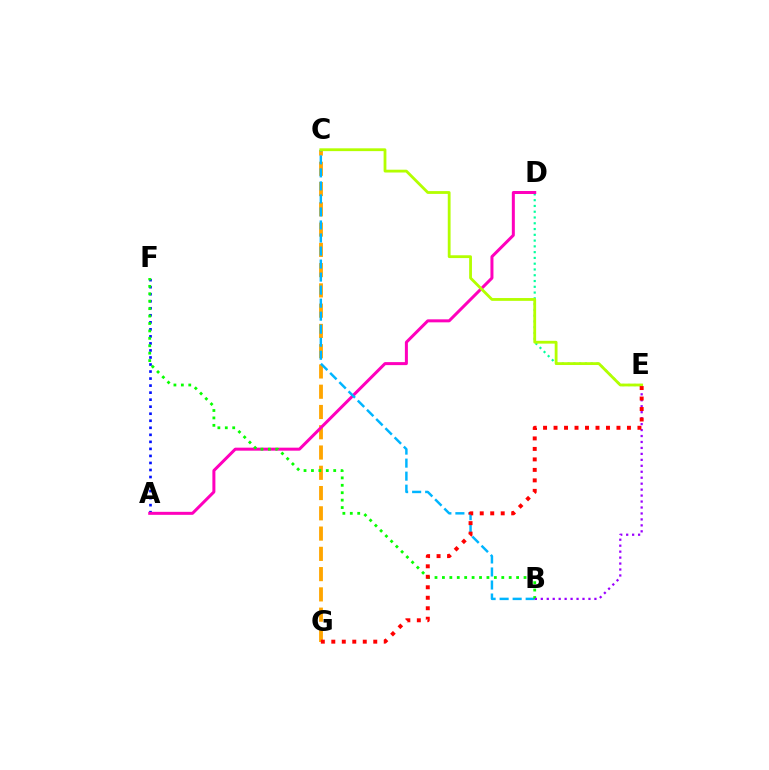{('A', 'F'): [{'color': '#0010ff', 'line_style': 'dotted', 'thickness': 1.91}], ('D', 'E'): [{'color': '#00ff9d', 'line_style': 'dotted', 'thickness': 1.57}], ('C', 'G'): [{'color': '#ffa500', 'line_style': 'dashed', 'thickness': 2.75}], ('A', 'D'): [{'color': '#ff00bd', 'line_style': 'solid', 'thickness': 2.16}], ('B', 'C'): [{'color': '#00b5ff', 'line_style': 'dashed', 'thickness': 1.77}], ('B', 'F'): [{'color': '#08ff00', 'line_style': 'dotted', 'thickness': 2.02}], ('B', 'E'): [{'color': '#9b00ff', 'line_style': 'dotted', 'thickness': 1.62}], ('C', 'E'): [{'color': '#b3ff00', 'line_style': 'solid', 'thickness': 2.02}], ('E', 'G'): [{'color': '#ff0000', 'line_style': 'dotted', 'thickness': 2.85}]}